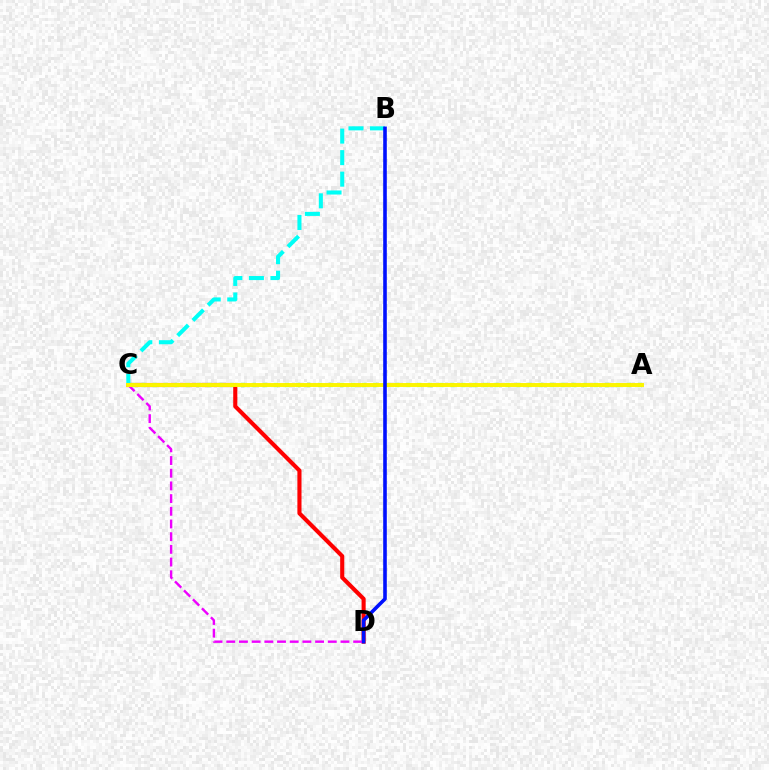{('C', 'D'): [{'color': '#ff0000', 'line_style': 'solid', 'thickness': 2.96}, {'color': '#ee00ff', 'line_style': 'dashed', 'thickness': 1.72}], ('B', 'C'): [{'color': '#00fff6', 'line_style': 'dashed', 'thickness': 2.92}], ('A', 'C'): [{'color': '#08ff00', 'line_style': 'dotted', 'thickness': 3.0}, {'color': '#fcf500', 'line_style': 'solid', 'thickness': 2.84}], ('B', 'D'): [{'color': '#0010ff', 'line_style': 'solid', 'thickness': 2.59}]}